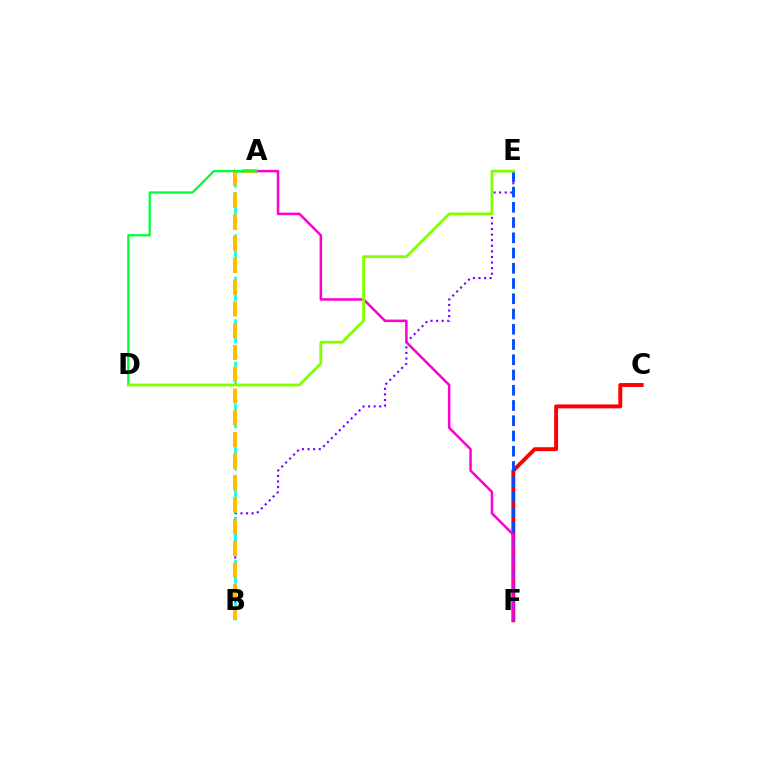{('B', 'E'): [{'color': '#7200ff', 'line_style': 'dotted', 'thickness': 1.52}], ('C', 'F'): [{'color': '#ff0000', 'line_style': 'solid', 'thickness': 2.82}], ('A', 'B'): [{'color': '#00fff6', 'line_style': 'dashed', 'thickness': 1.92}, {'color': '#ffbd00', 'line_style': 'dashed', 'thickness': 2.96}], ('E', 'F'): [{'color': '#004bff', 'line_style': 'dashed', 'thickness': 2.07}], ('A', 'F'): [{'color': '#ff00cf', 'line_style': 'solid', 'thickness': 1.82}], ('A', 'D'): [{'color': '#00ff39', 'line_style': 'solid', 'thickness': 1.65}], ('D', 'E'): [{'color': '#84ff00', 'line_style': 'solid', 'thickness': 2.04}]}